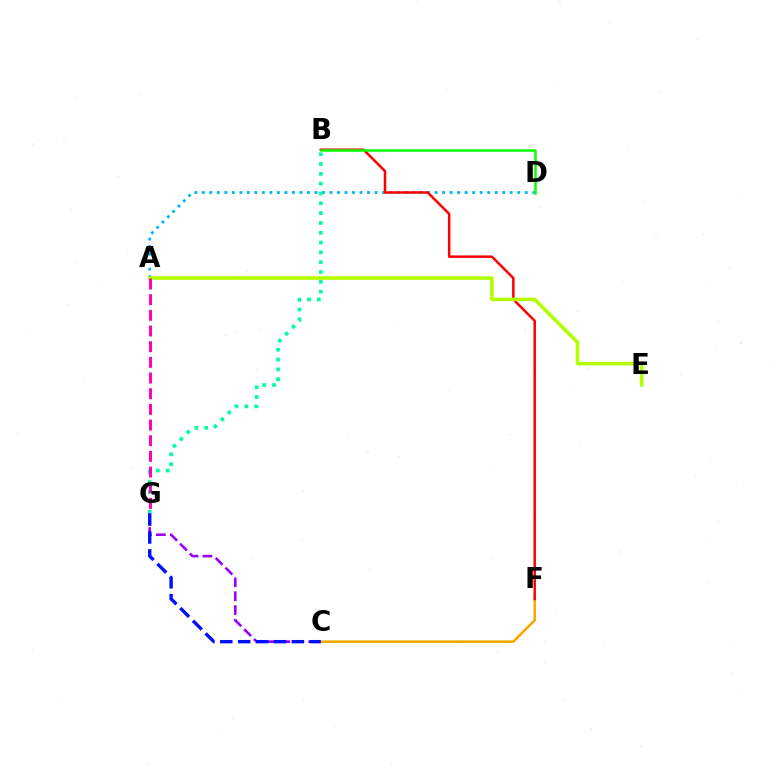{('C', 'G'): [{'color': '#9b00ff', 'line_style': 'dashed', 'thickness': 1.88}, {'color': '#0010ff', 'line_style': 'dashed', 'thickness': 2.43}], ('A', 'D'): [{'color': '#00b5ff', 'line_style': 'dotted', 'thickness': 2.04}], ('C', 'F'): [{'color': '#ffa500', 'line_style': 'solid', 'thickness': 1.83}], ('B', 'F'): [{'color': '#ff0000', 'line_style': 'solid', 'thickness': 1.8}], ('B', 'D'): [{'color': '#08ff00', 'line_style': 'solid', 'thickness': 1.81}], ('A', 'E'): [{'color': '#b3ff00', 'line_style': 'solid', 'thickness': 2.57}], ('B', 'G'): [{'color': '#00ff9d', 'line_style': 'dotted', 'thickness': 2.67}], ('A', 'G'): [{'color': '#ff00bd', 'line_style': 'dashed', 'thickness': 2.13}]}